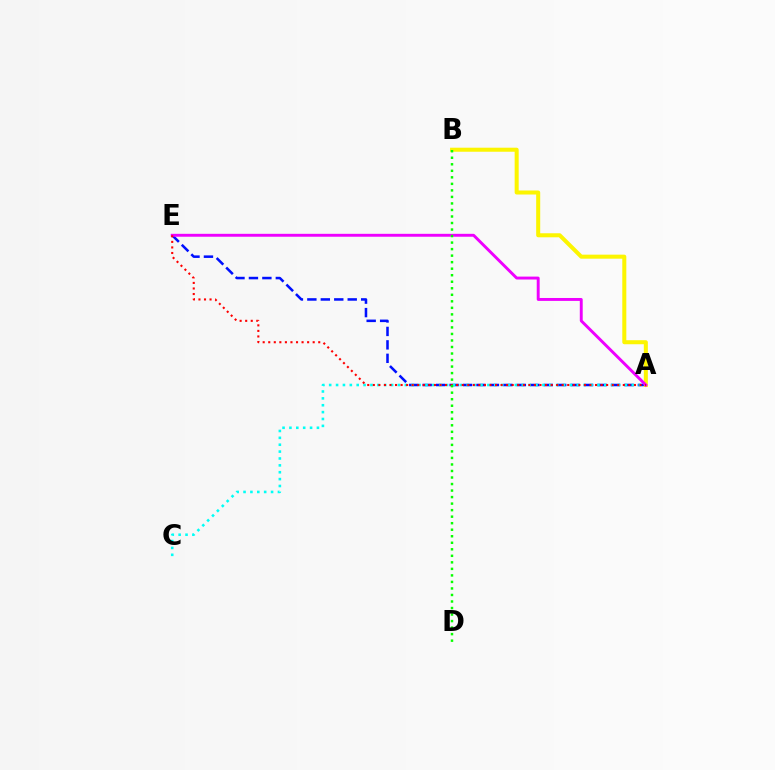{('A', 'E'): [{'color': '#0010ff', 'line_style': 'dashed', 'thickness': 1.83}, {'color': '#ee00ff', 'line_style': 'solid', 'thickness': 2.1}, {'color': '#ff0000', 'line_style': 'dotted', 'thickness': 1.51}], ('A', 'B'): [{'color': '#fcf500', 'line_style': 'solid', 'thickness': 2.9}], ('A', 'C'): [{'color': '#00fff6', 'line_style': 'dotted', 'thickness': 1.87}], ('B', 'D'): [{'color': '#08ff00', 'line_style': 'dotted', 'thickness': 1.77}]}